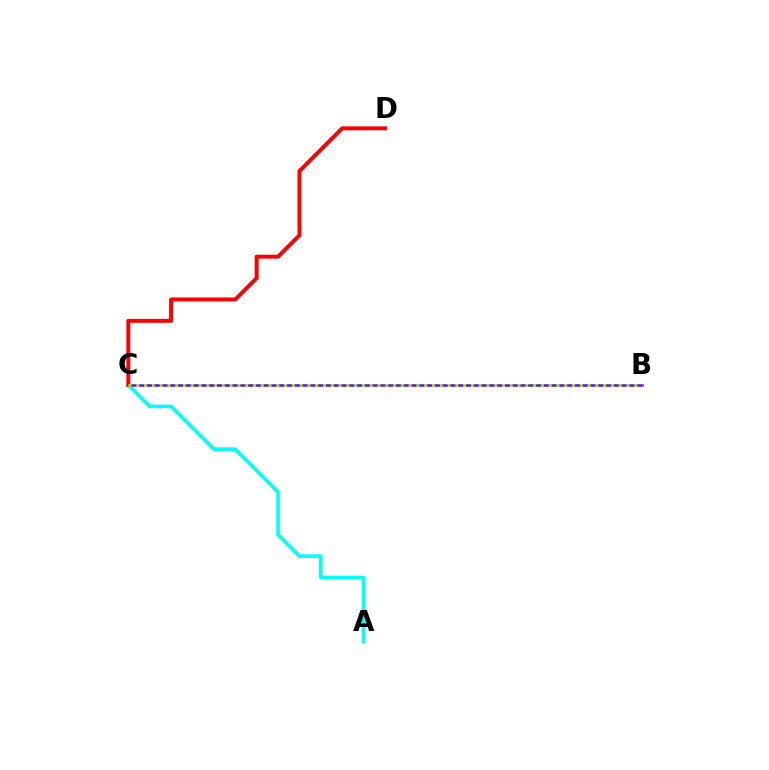{('A', 'C'): [{'color': '#00fff6', 'line_style': 'solid', 'thickness': 2.59}], ('B', 'C'): [{'color': '#7200ff', 'line_style': 'solid', 'thickness': 1.82}, {'color': '#84ff00', 'line_style': 'dotted', 'thickness': 2.11}], ('C', 'D'): [{'color': '#ff0000', 'line_style': 'solid', 'thickness': 2.84}]}